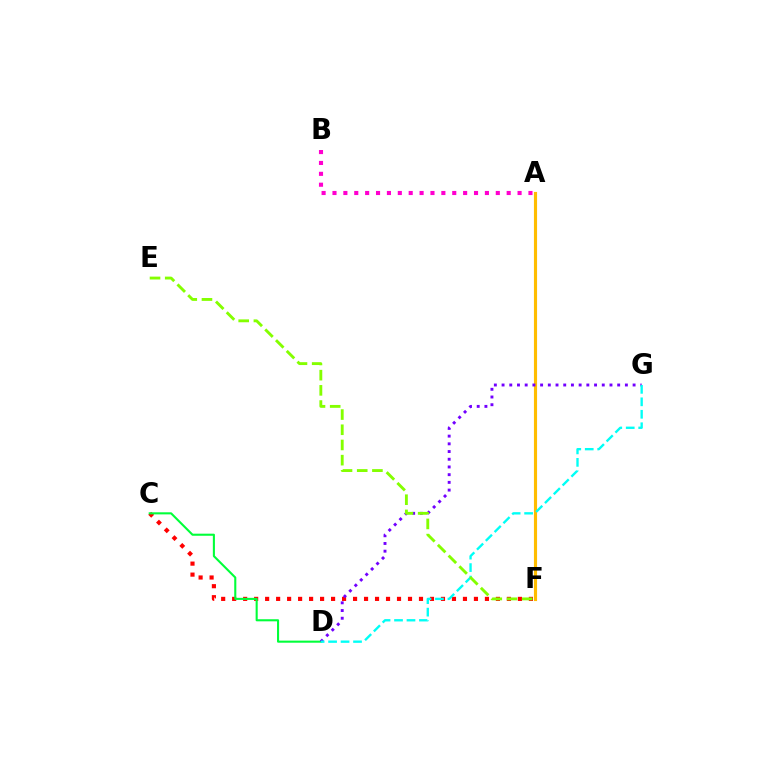{('C', 'F'): [{'color': '#ff0000', 'line_style': 'dotted', 'thickness': 2.99}], ('C', 'D'): [{'color': '#00ff39', 'line_style': 'solid', 'thickness': 1.5}], ('A', 'F'): [{'color': '#004bff', 'line_style': 'dashed', 'thickness': 2.15}, {'color': '#ffbd00', 'line_style': 'solid', 'thickness': 2.26}], ('D', 'G'): [{'color': '#7200ff', 'line_style': 'dotted', 'thickness': 2.09}, {'color': '#00fff6', 'line_style': 'dashed', 'thickness': 1.69}], ('E', 'F'): [{'color': '#84ff00', 'line_style': 'dashed', 'thickness': 2.06}], ('A', 'B'): [{'color': '#ff00cf', 'line_style': 'dotted', 'thickness': 2.96}]}